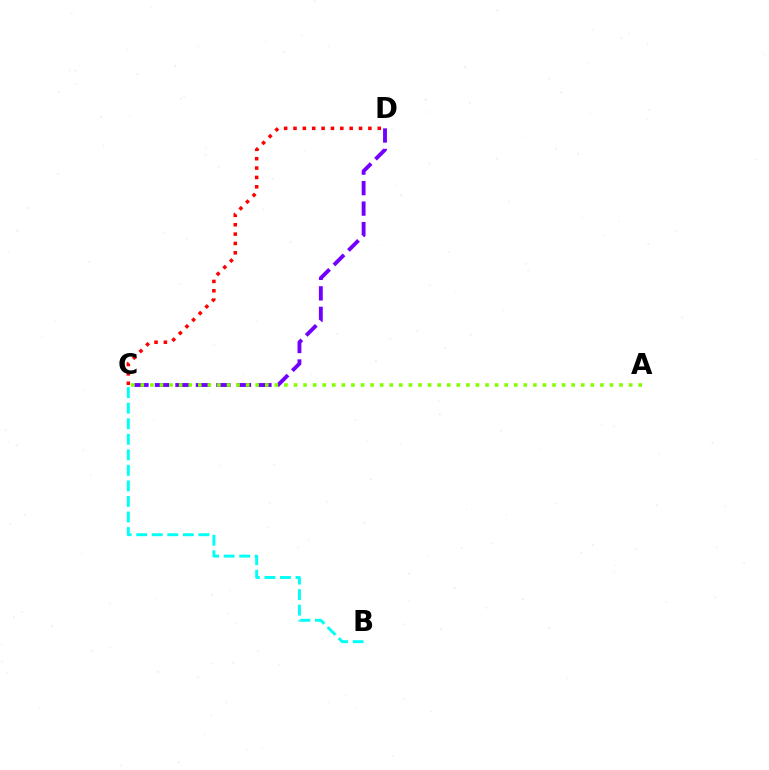{('C', 'D'): [{'color': '#7200ff', 'line_style': 'dashed', 'thickness': 2.78}, {'color': '#ff0000', 'line_style': 'dotted', 'thickness': 2.54}], ('B', 'C'): [{'color': '#00fff6', 'line_style': 'dashed', 'thickness': 2.11}], ('A', 'C'): [{'color': '#84ff00', 'line_style': 'dotted', 'thickness': 2.6}]}